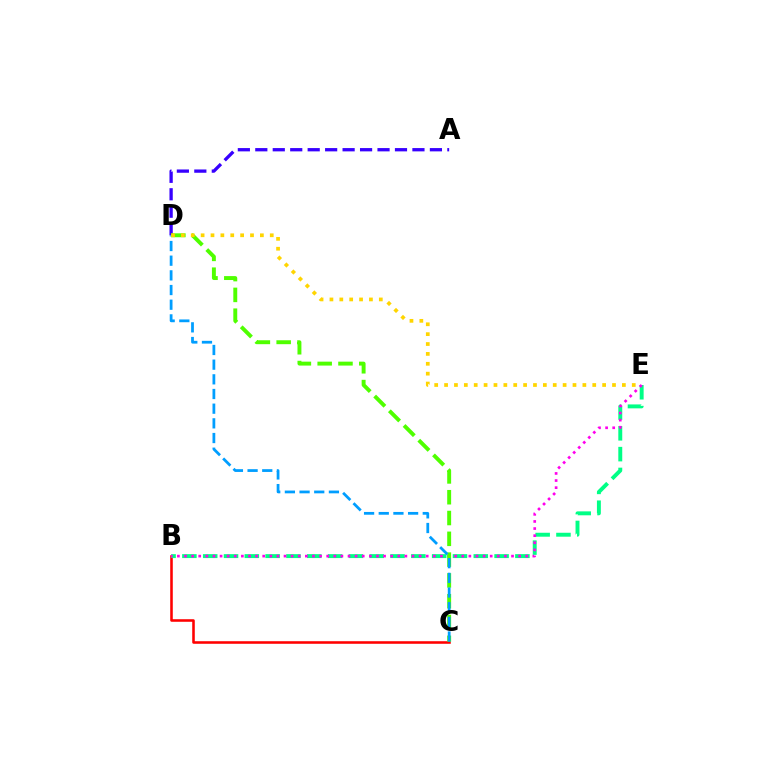{('B', 'C'): [{'color': '#ff0000', 'line_style': 'solid', 'thickness': 1.84}], ('A', 'D'): [{'color': '#3700ff', 'line_style': 'dashed', 'thickness': 2.37}], ('B', 'E'): [{'color': '#00ff86', 'line_style': 'dashed', 'thickness': 2.83}, {'color': '#ff00ed', 'line_style': 'dotted', 'thickness': 1.93}], ('C', 'D'): [{'color': '#4fff00', 'line_style': 'dashed', 'thickness': 2.83}, {'color': '#009eff', 'line_style': 'dashed', 'thickness': 1.99}], ('D', 'E'): [{'color': '#ffd500', 'line_style': 'dotted', 'thickness': 2.68}]}